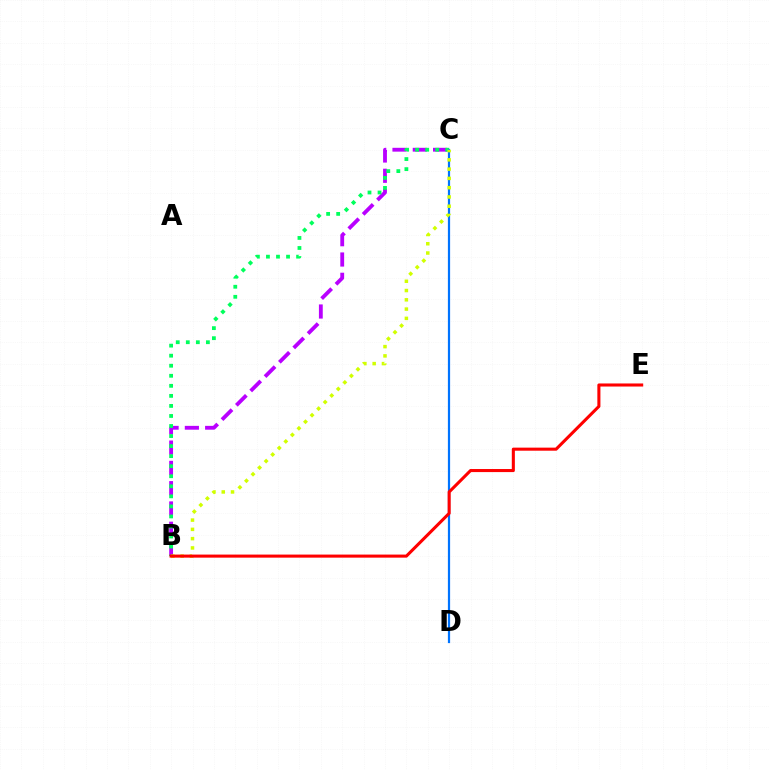{('B', 'C'): [{'color': '#b900ff', 'line_style': 'dashed', 'thickness': 2.76}, {'color': '#00ff5c', 'line_style': 'dotted', 'thickness': 2.73}, {'color': '#d1ff00', 'line_style': 'dotted', 'thickness': 2.52}], ('C', 'D'): [{'color': '#0074ff', 'line_style': 'solid', 'thickness': 1.6}], ('B', 'E'): [{'color': '#ff0000', 'line_style': 'solid', 'thickness': 2.21}]}